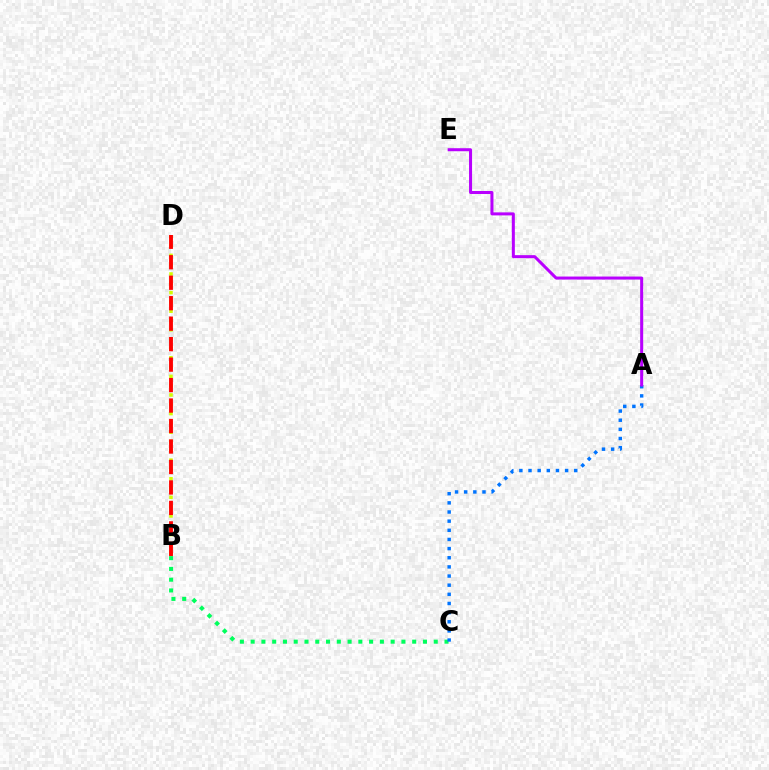{('B', 'C'): [{'color': '#00ff5c', 'line_style': 'dotted', 'thickness': 2.93}], ('A', 'C'): [{'color': '#0074ff', 'line_style': 'dotted', 'thickness': 2.49}], ('A', 'E'): [{'color': '#b900ff', 'line_style': 'solid', 'thickness': 2.17}], ('B', 'D'): [{'color': '#d1ff00', 'line_style': 'dotted', 'thickness': 2.53}, {'color': '#ff0000', 'line_style': 'dashed', 'thickness': 2.78}]}